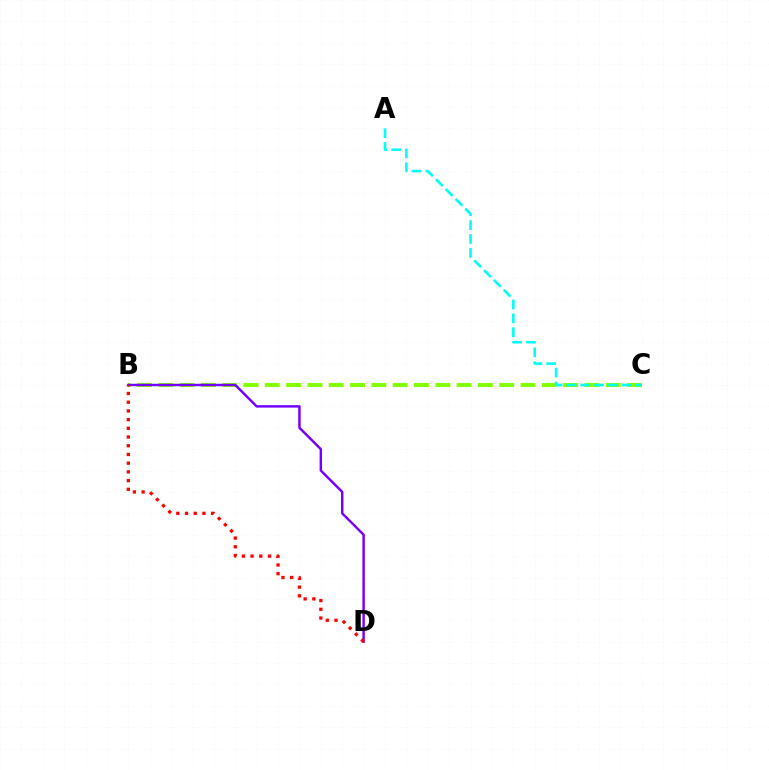{('B', 'C'): [{'color': '#84ff00', 'line_style': 'dashed', 'thickness': 2.89}], ('B', 'D'): [{'color': '#7200ff', 'line_style': 'solid', 'thickness': 1.76}, {'color': '#ff0000', 'line_style': 'dotted', 'thickness': 2.37}], ('A', 'C'): [{'color': '#00fff6', 'line_style': 'dashed', 'thickness': 1.88}]}